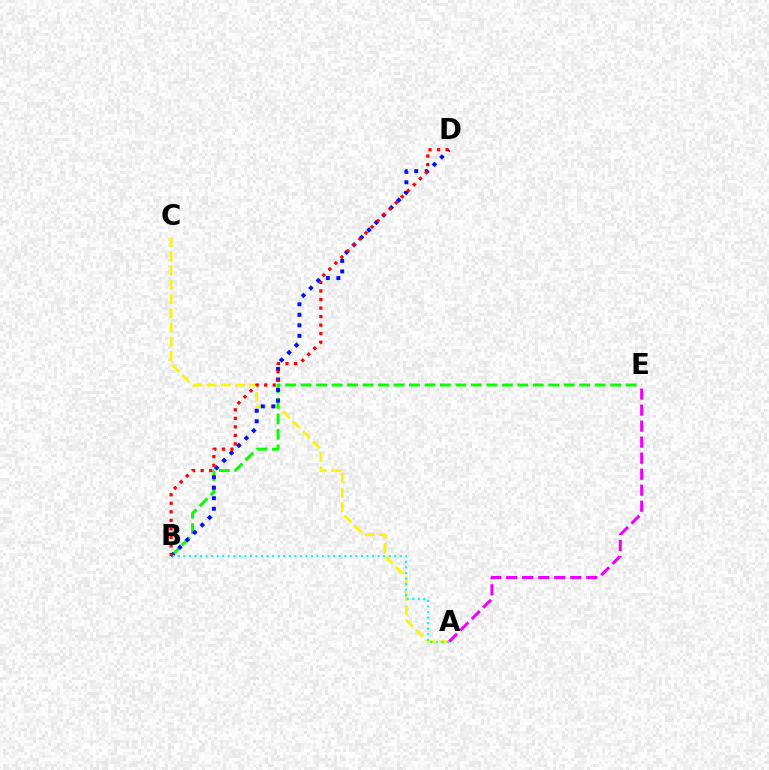{('A', 'C'): [{'color': '#fcf500', 'line_style': 'dashed', 'thickness': 1.93}], ('B', 'E'): [{'color': '#08ff00', 'line_style': 'dashed', 'thickness': 2.1}], ('A', 'E'): [{'color': '#ee00ff', 'line_style': 'dashed', 'thickness': 2.18}], ('B', 'D'): [{'color': '#0010ff', 'line_style': 'dotted', 'thickness': 2.86}, {'color': '#ff0000', 'line_style': 'dotted', 'thickness': 2.32}], ('A', 'B'): [{'color': '#00fff6', 'line_style': 'dotted', 'thickness': 1.51}]}